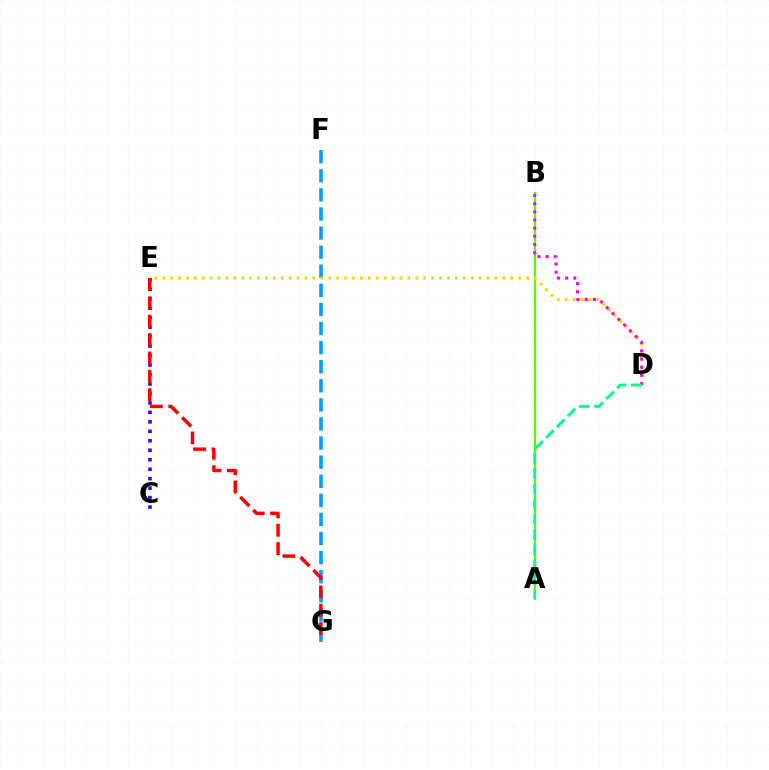{('A', 'B'): [{'color': '#4fff00', 'line_style': 'solid', 'thickness': 1.51}], ('C', 'E'): [{'color': '#3700ff', 'line_style': 'dotted', 'thickness': 2.57}], ('F', 'G'): [{'color': '#009eff', 'line_style': 'dashed', 'thickness': 2.59}], ('E', 'G'): [{'color': '#ff0000', 'line_style': 'dashed', 'thickness': 2.5}], ('D', 'E'): [{'color': '#ffd500', 'line_style': 'dotted', 'thickness': 2.15}], ('B', 'D'): [{'color': '#ff00ed', 'line_style': 'dotted', 'thickness': 2.22}], ('A', 'D'): [{'color': '#00ff86', 'line_style': 'dashed', 'thickness': 2.07}]}